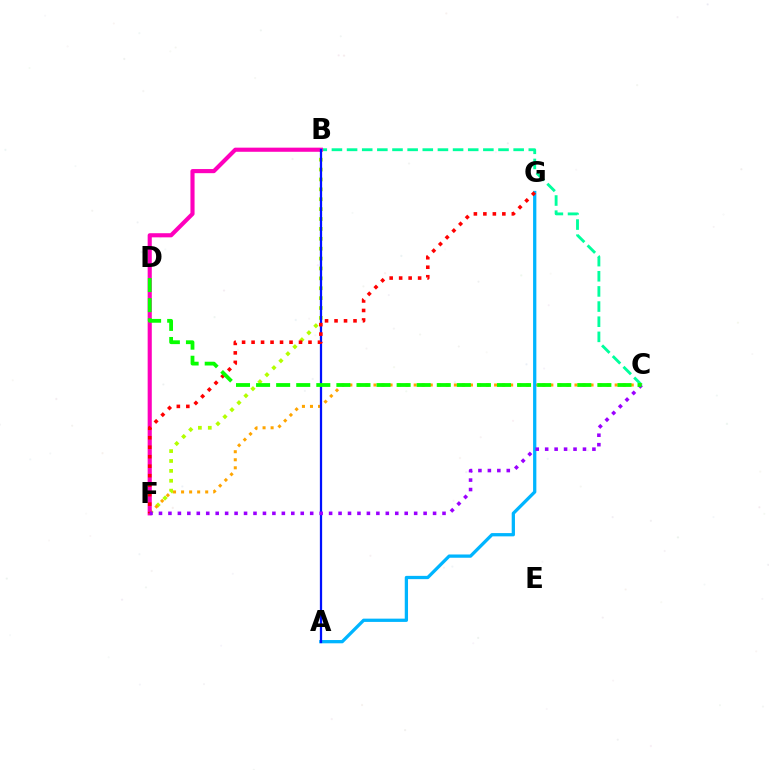{('B', 'F'): [{'color': '#b3ff00', 'line_style': 'dotted', 'thickness': 2.69}, {'color': '#ff00bd', 'line_style': 'solid', 'thickness': 2.97}], ('B', 'C'): [{'color': '#00ff9d', 'line_style': 'dashed', 'thickness': 2.06}], ('C', 'F'): [{'color': '#ffa500', 'line_style': 'dotted', 'thickness': 2.18}, {'color': '#9b00ff', 'line_style': 'dotted', 'thickness': 2.57}], ('A', 'G'): [{'color': '#00b5ff', 'line_style': 'solid', 'thickness': 2.36}], ('A', 'B'): [{'color': '#0010ff', 'line_style': 'solid', 'thickness': 1.63}], ('F', 'G'): [{'color': '#ff0000', 'line_style': 'dotted', 'thickness': 2.58}], ('C', 'D'): [{'color': '#08ff00', 'line_style': 'dashed', 'thickness': 2.73}]}